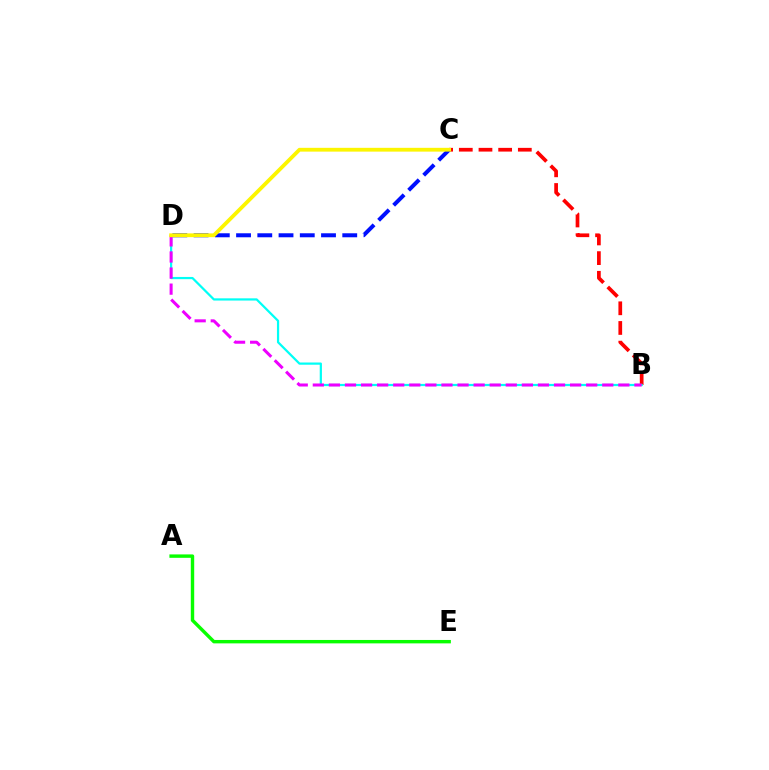{('B', 'C'): [{'color': '#ff0000', 'line_style': 'dashed', 'thickness': 2.67}], ('B', 'D'): [{'color': '#00fff6', 'line_style': 'solid', 'thickness': 1.6}, {'color': '#ee00ff', 'line_style': 'dashed', 'thickness': 2.18}], ('C', 'D'): [{'color': '#0010ff', 'line_style': 'dashed', 'thickness': 2.89}, {'color': '#fcf500', 'line_style': 'solid', 'thickness': 2.73}], ('A', 'E'): [{'color': '#08ff00', 'line_style': 'solid', 'thickness': 2.45}]}